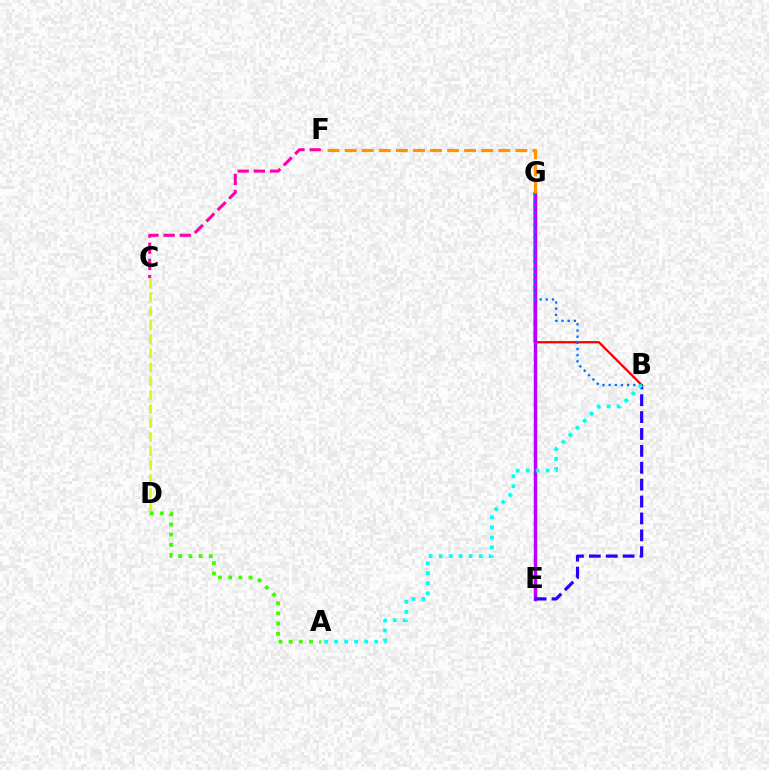{('B', 'G'): [{'color': '#ff0000', 'line_style': 'solid', 'thickness': 1.65}, {'color': '#0074ff', 'line_style': 'dotted', 'thickness': 1.68}], ('E', 'G'): [{'color': '#00ff5c', 'line_style': 'dashed', 'thickness': 1.62}, {'color': '#b900ff', 'line_style': 'solid', 'thickness': 2.45}], ('C', 'D'): [{'color': '#d1ff00', 'line_style': 'dashed', 'thickness': 1.9}], ('C', 'F'): [{'color': '#ff00ac', 'line_style': 'dashed', 'thickness': 2.2}], ('B', 'E'): [{'color': '#2500ff', 'line_style': 'dashed', 'thickness': 2.3}], ('A', 'B'): [{'color': '#00fff6', 'line_style': 'dotted', 'thickness': 2.72}], ('A', 'D'): [{'color': '#3dff00', 'line_style': 'dotted', 'thickness': 2.77}], ('F', 'G'): [{'color': '#ff9400', 'line_style': 'dashed', 'thickness': 2.32}]}